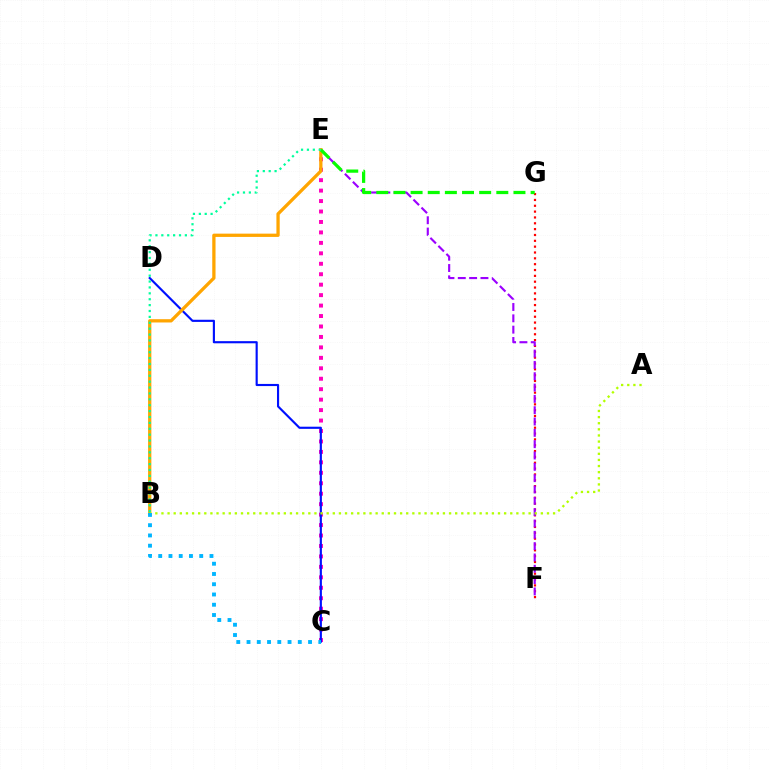{('C', 'E'): [{'color': '#ff00bd', 'line_style': 'dotted', 'thickness': 2.84}], ('F', 'G'): [{'color': '#ff0000', 'line_style': 'dotted', 'thickness': 1.59}], ('C', 'D'): [{'color': '#0010ff', 'line_style': 'solid', 'thickness': 1.54}], ('E', 'F'): [{'color': '#9b00ff', 'line_style': 'dashed', 'thickness': 1.54}], ('B', 'E'): [{'color': '#ffa500', 'line_style': 'solid', 'thickness': 2.36}, {'color': '#00ff9d', 'line_style': 'dotted', 'thickness': 1.6}], ('A', 'B'): [{'color': '#b3ff00', 'line_style': 'dotted', 'thickness': 1.66}], ('E', 'G'): [{'color': '#08ff00', 'line_style': 'dashed', 'thickness': 2.33}], ('B', 'C'): [{'color': '#00b5ff', 'line_style': 'dotted', 'thickness': 2.79}]}